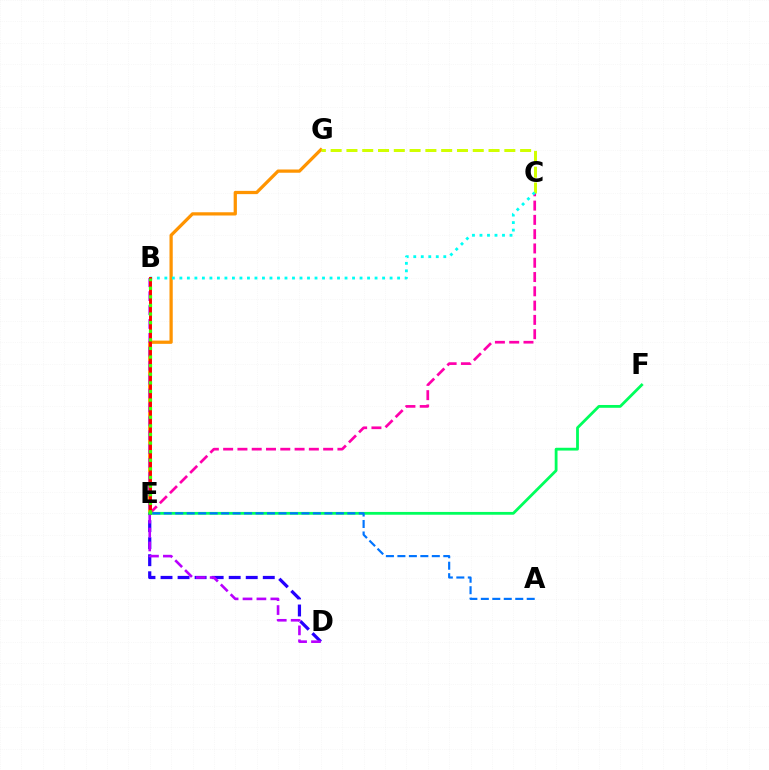{('E', 'G'): [{'color': '#ff9400', 'line_style': 'solid', 'thickness': 2.34}], ('D', 'E'): [{'color': '#2500ff', 'line_style': 'dashed', 'thickness': 2.32}], ('C', 'E'): [{'color': '#ff00ac', 'line_style': 'dashed', 'thickness': 1.94}], ('C', 'G'): [{'color': '#d1ff00', 'line_style': 'dashed', 'thickness': 2.14}], ('B', 'C'): [{'color': '#00fff6', 'line_style': 'dotted', 'thickness': 2.04}], ('B', 'D'): [{'color': '#b900ff', 'line_style': 'dashed', 'thickness': 1.89}], ('B', 'E'): [{'color': '#ff0000', 'line_style': 'solid', 'thickness': 2.11}, {'color': '#3dff00', 'line_style': 'dotted', 'thickness': 2.34}], ('E', 'F'): [{'color': '#00ff5c', 'line_style': 'solid', 'thickness': 2.02}], ('A', 'E'): [{'color': '#0074ff', 'line_style': 'dashed', 'thickness': 1.56}]}